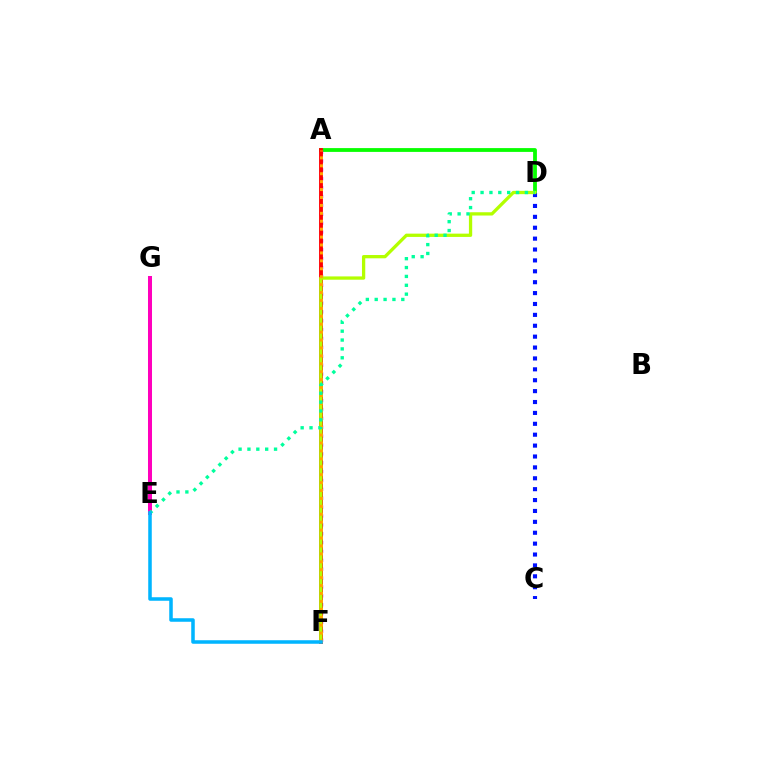{('A', 'D'): [{'color': '#08ff00', 'line_style': 'solid', 'thickness': 2.73}], ('A', 'F'): [{'color': '#9b00ff', 'line_style': 'dotted', 'thickness': 2.41}, {'color': '#ff0000', 'line_style': 'solid', 'thickness': 2.77}, {'color': '#ffa500', 'line_style': 'dotted', 'thickness': 2.15}], ('C', 'D'): [{'color': '#0010ff', 'line_style': 'dotted', 'thickness': 2.96}], ('E', 'G'): [{'color': '#ff00bd', 'line_style': 'solid', 'thickness': 2.89}], ('D', 'F'): [{'color': '#b3ff00', 'line_style': 'solid', 'thickness': 2.37}], ('D', 'E'): [{'color': '#00ff9d', 'line_style': 'dotted', 'thickness': 2.41}], ('E', 'F'): [{'color': '#00b5ff', 'line_style': 'solid', 'thickness': 2.54}]}